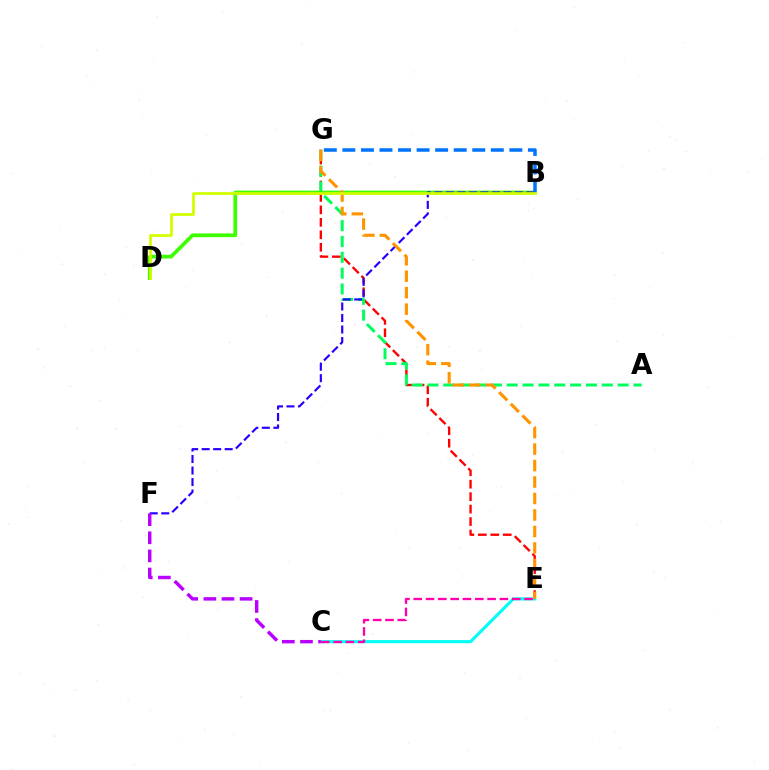{('E', 'G'): [{'color': '#ff0000', 'line_style': 'dashed', 'thickness': 1.69}, {'color': '#ff9400', 'line_style': 'dashed', 'thickness': 2.24}], ('A', 'G'): [{'color': '#00ff5c', 'line_style': 'dashed', 'thickness': 2.15}], ('B', 'D'): [{'color': '#3dff00', 'line_style': 'solid', 'thickness': 2.68}, {'color': '#d1ff00', 'line_style': 'solid', 'thickness': 1.98}], ('B', 'F'): [{'color': '#2500ff', 'line_style': 'dashed', 'thickness': 1.56}], ('C', 'E'): [{'color': '#00fff6', 'line_style': 'solid', 'thickness': 2.24}, {'color': '#ff00ac', 'line_style': 'dashed', 'thickness': 1.67}], ('B', 'G'): [{'color': '#0074ff', 'line_style': 'dashed', 'thickness': 2.52}], ('C', 'F'): [{'color': '#b900ff', 'line_style': 'dashed', 'thickness': 2.46}]}